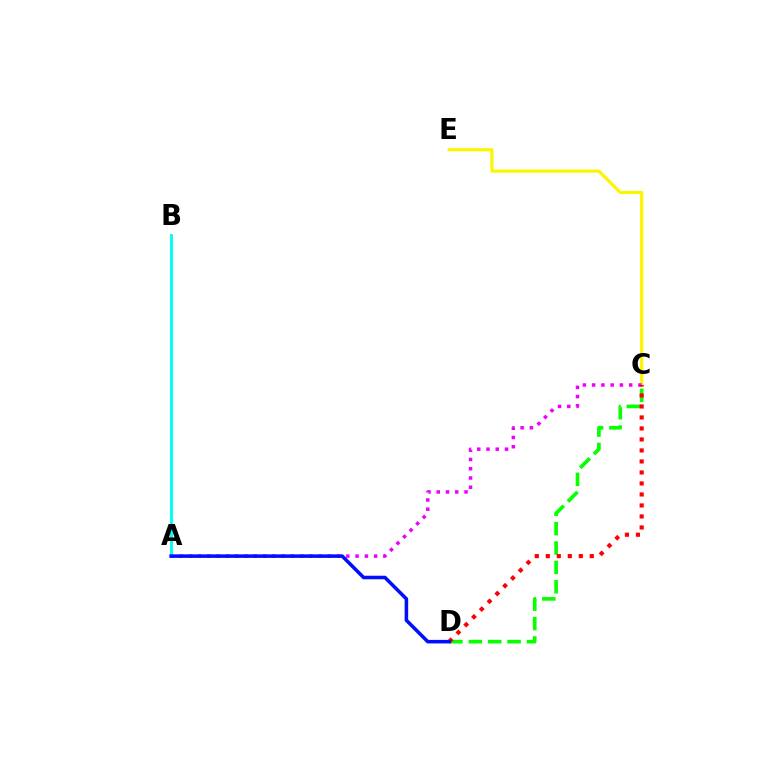{('C', 'E'): [{'color': '#fcf500', 'line_style': 'solid', 'thickness': 2.27}], ('A', 'C'): [{'color': '#ee00ff', 'line_style': 'dotted', 'thickness': 2.51}], ('A', 'B'): [{'color': '#00fff6', 'line_style': 'solid', 'thickness': 2.1}], ('C', 'D'): [{'color': '#08ff00', 'line_style': 'dashed', 'thickness': 2.63}, {'color': '#ff0000', 'line_style': 'dotted', 'thickness': 2.99}], ('A', 'D'): [{'color': '#0010ff', 'line_style': 'solid', 'thickness': 2.55}]}